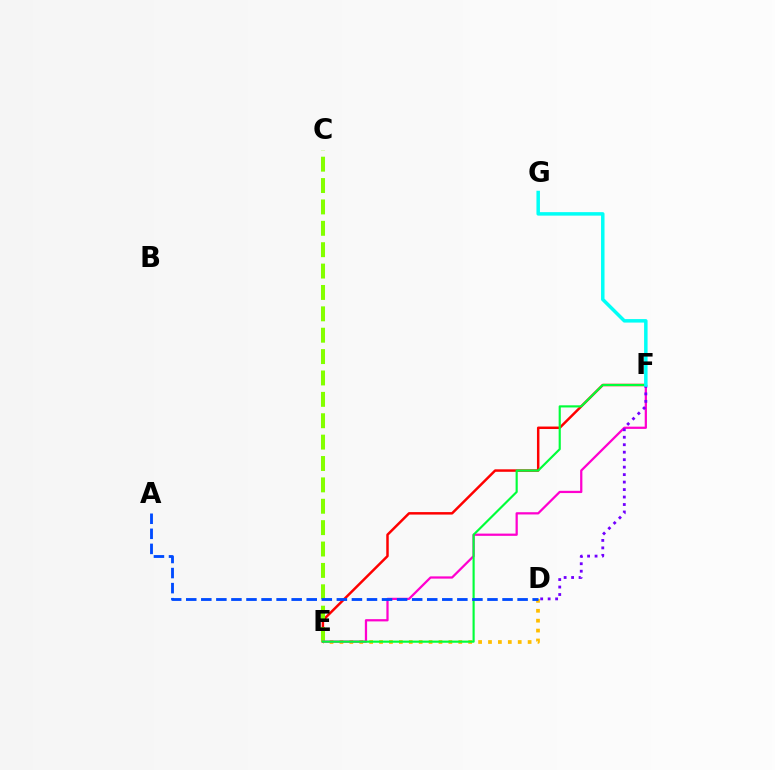{('D', 'E'): [{'color': '#ffbd00', 'line_style': 'dotted', 'thickness': 2.69}], ('E', 'F'): [{'color': '#ff0000', 'line_style': 'solid', 'thickness': 1.79}, {'color': '#ff00cf', 'line_style': 'solid', 'thickness': 1.62}, {'color': '#00ff39', 'line_style': 'solid', 'thickness': 1.55}], ('C', 'E'): [{'color': '#84ff00', 'line_style': 'dashed', 'thickness': 2.9}], ('D', 'F'): [{'color': '#7200ff', 'line_style': 'dotted', 'thickness': 2.03}], ('F', 'G'): [{'color': '#00fff6', 'line_style': 'solid', 'thickness': 2.51}], ('A', 'D'): [{'color': '#004bff', 'line_style': 'dashed', 'thickness': 2.05}]}